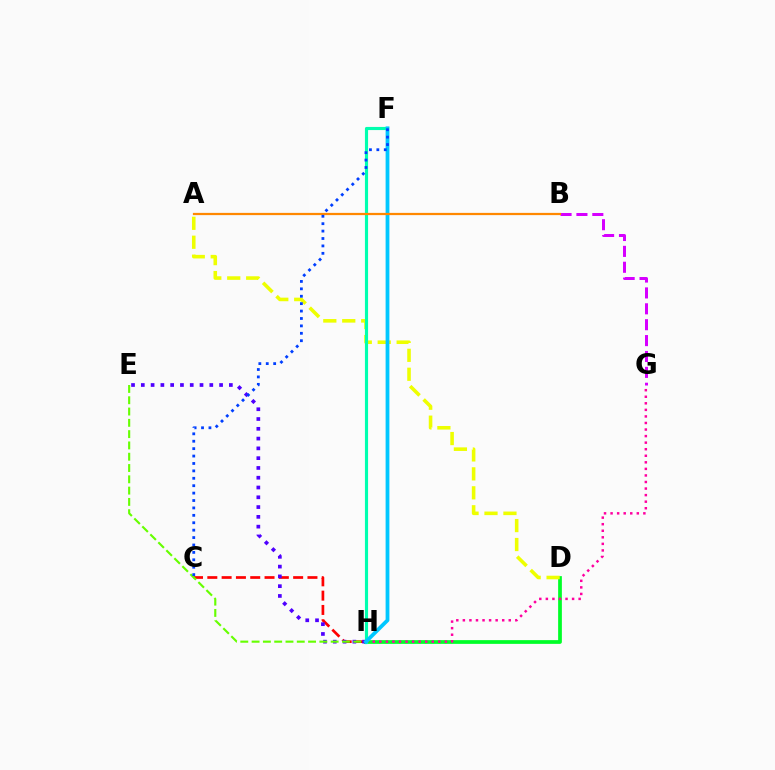{('C', 'H'): [{'color': '#ff0000', 'line_style': 'dashed', 'thickness': 1.94}], ('D', 'H'): [{'color': '#00ff27', 'line_style': 'solid', 'thickness': 2.69}], ('B', 'G'): [{'color': '#d600ff', 'line_style': 'dashed', 'thickness': 2.16}], ('E', 'H'): [{'color': '#4f00ff', 'line_style': 'dotted', 'thickness': 2.66}, {'color': '#66ff00', 'line_style': 'dashed', 'thickness': 1.53}], ('G', 'H'): [{'color': '#ff00a0', 'line_style': 'dotted', 'thickness': 1.78}], ('A', 'D'): [{'color': '#eeff00', 'line_style': 'dashed', 'thickness': 2.57}], ('F', 'H'): [{'color': '#00ffaf', 'line_style': 'solid', 'thickness': 2.26}, {'color': '#00c7ff', 'line_style': 'solid', 'thickness': 2.72}], ('A', 'B'): [{'color': '#ff8800', 'line_style': 'solid', 'thickness': 1.61}], ('C', 'F'): [{'color': '#003fff', 'line_style': 'dotted', 'thickness': 2.01}]}